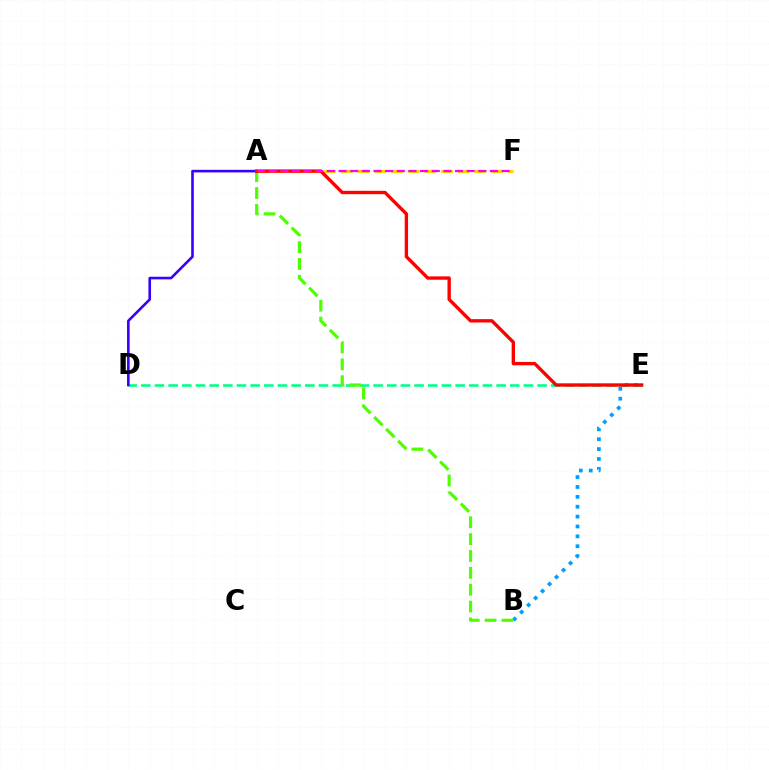{('B', 'E'): [{'color': '#009eff', 'line_style': 'dotted', 'thickness': 2.68}], ('D', 'E'): [{'color': '#00ff86', 'line_style': 'dashed', 'thickness': 1.86}], ('A', 'F'): [{'color': '#ffd500', 'line_style': 'dashed', 'thickness': 2.27}, {'color': '#ff00ed', 'line_style': 'dashed', 'thickness': 1.58}], ('A', 'B'): [{'color': '#4fff00', 'line_style': 'dashed', 'thickness': 2.29}], ('A', 'D'): [{'color': '#3700ff', 'line_style': 'solid', 'thickness': 1.88}], ('A', 'E'): [{'color': '#ff0000', 'line_style': 'solid', 'thickness': 2.42}]}